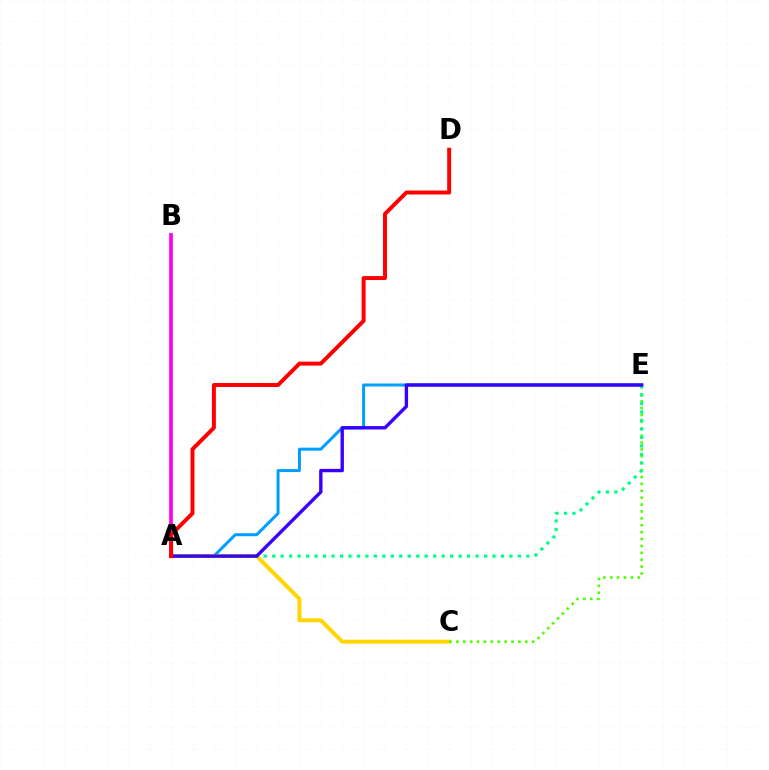{('A', 'E'): [{'color': '#009eff', 'line_style': 'solid', 'thickness': 2.16}, {'color': '#00ff86', 'line_style': 'dotted', 'thickness': 2.3}, {'color': '#3700ff', 'line_style': 'solid', 'thickness': 2.44}], ('A', 'C'): [{'color': '#ffd500', 'line_style': 'solid', 'thickness': 2.83}], ('C', 'E'): [{'color': '#4fff00', 'line_style': 'dotted', 'thickness': 1.87}], ('A', 'B'): [{'color': '#ff00ed', 'line_style': 'solid', 'thickness': 2.67}], ('A', 'D'): [{'color': '#ff0000', 'line_style': 'solid', 'thickness': 2.84}]}